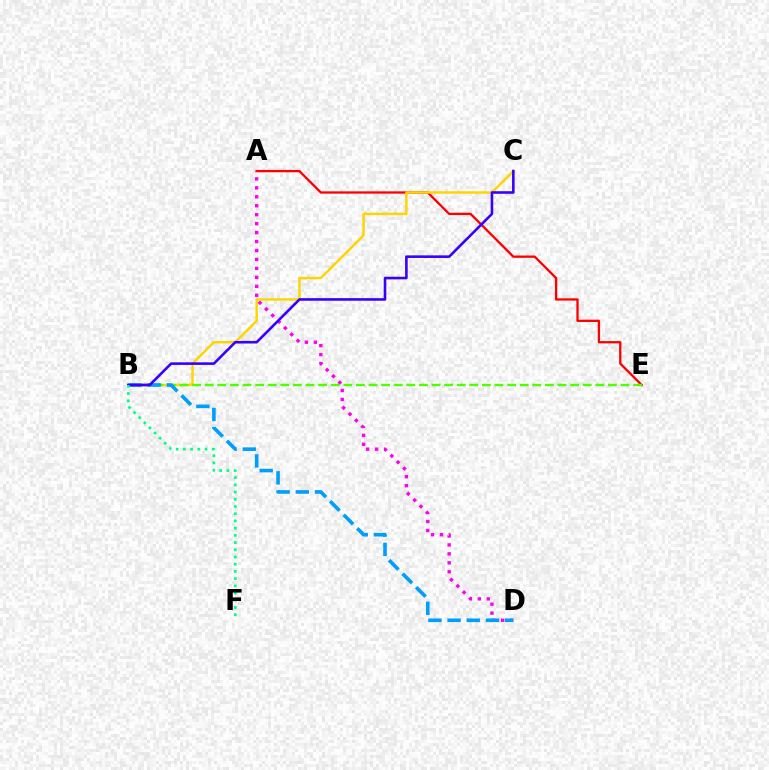{('A', 'E'): [{'color': '#ff0000', 'line_style': 'solid', 'thickness': 1.65}], ('B', 'C'): [{'color': '#ffd500', 'line_style': 'solid', 'thickness': 1.76}, {'color': '#3700ff', 'line_style': 'solid', 'thickness': 1.87}], ('A', 'D'): [{'color': '#ff00ed', 'line_style': 'dotted', 'thickness': 2.43}], ('B', 'E'): [{'color': '#4fff00', 'line_style': 'dashed', 'thickness': 1.71}], ('B', 'D'): [{'color': '#009eff', 'line_style': 'dashed', 'thickness': 2.6}], ('B', 'F'): [{'color': '#00ff86', 'line_style': 'dotted', 'thickness': 1.96}]}